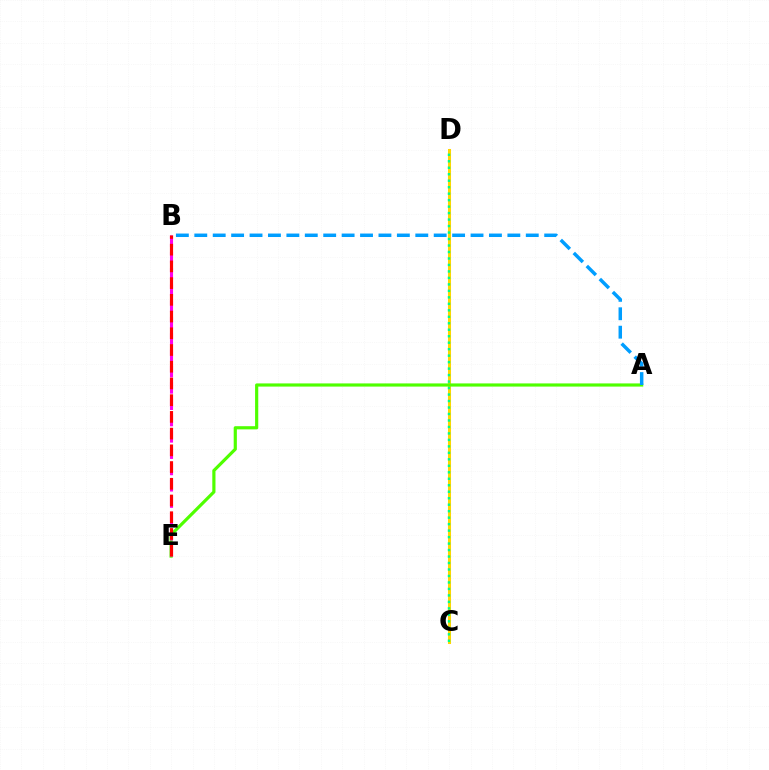{('C', 'D'): [{'color': '#3700ff', 'line_style': 'dotted', 'thickness': 1.82}, {'color': '#ffd500', 'line_style': 'solid', 'thickness': 2.19}, {'color': '#00ff86', 'line_style': 'dotted', 'thickness': 1.76}], ('A', 'E'): [{'color': '#4fff00', 'line_style': 'solid', 'thickness': 2.29}], ('B', 'E'): [{'color': '#ff00ed', 'line_style': 'dashed', 'thickness': 2.22}, {'color': '#ff0000', 'line_style': 'dashed', 'thickness': 2.27}], ('A', 'B'): [{'color': '#009eff', 'line_style': 'dashed', 'thickness': 2.5}]}